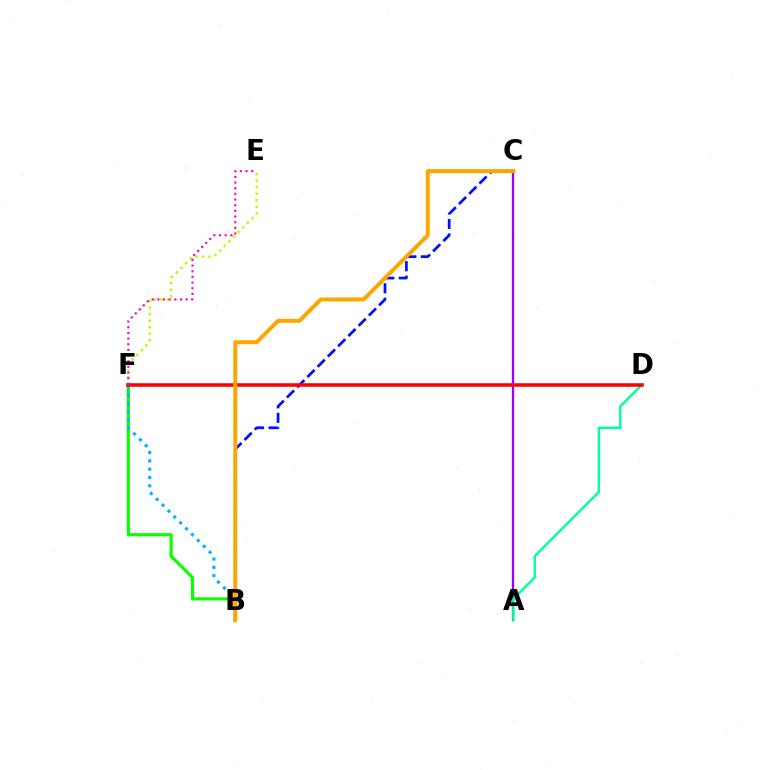{('B', 'F'): [{'color': '#08ff00', 'line_style': 'solid', 'thickness': 2.28}, {'color': '#00b5ff', 'line_style': 'dotted', 'thickness': 2.26}], ('B', 'C'): [{'color': '#0010ff', 'line_style': 'dashed', 'thickness': 1.97}, {'color': '#ffa500', 'line_style': 'solid', 'thickness': 2.85}], ('A', 'C'): [{'color': '#9b00ff', 'line_style': 'solid', 'thickness': 1.65}], ('E', 'F'): [{'color': '#b3ff00', 'line_style': 'dotted', 'thickness': 1.78}, {'color': '#ff00bd', 'line_style': 'dotted', 'thickness': 1.54}], ('A', 'D'): [{'color': '#00ff9d', 'line_style': 'solid', 'thickness': 1.75}], ('D', 'F'): [{'color': '#ff0000', 'line_style': 'solid', 'thickness': 2.56}]}